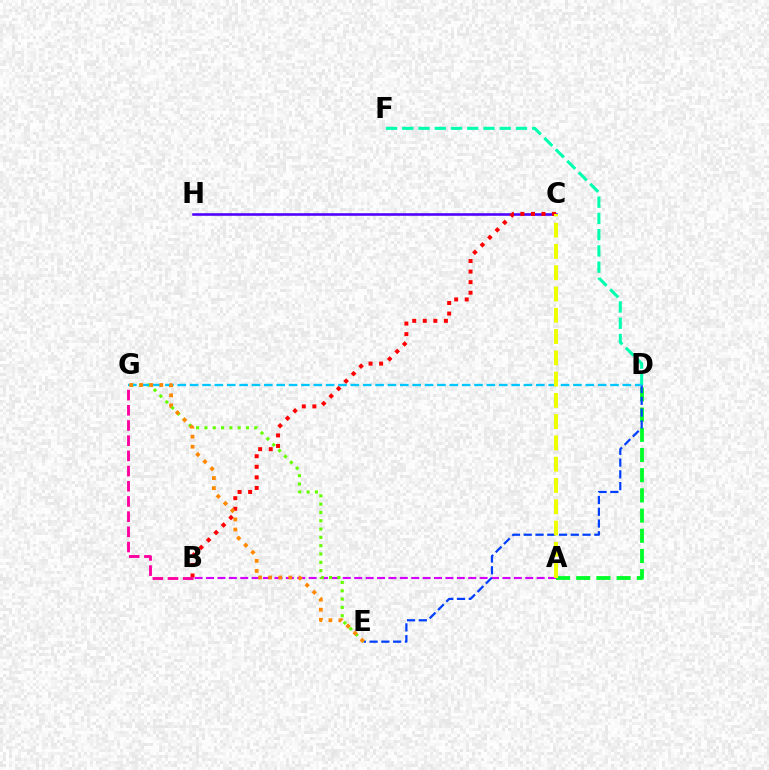{('A', 'D'): [{'color': '#00ff27', 'line_style': 'dashed', 'thickness': 2.74}], ('D', 'F'): [{'color': '#00ffaf', 'line_style': 'dashed', 'thickness': 2.21}], ('A', 'B'): [{'color': '#d600ff', 'line_style': 'dashed', 'thickness': 1.55}], ('D', 'E'): [{'color': '#003fff', 'line_style': 'dashed', 'thickness': 1.6}], ('E', 'G'): [{'color': '#66ff00', 'line_style': 'dotted', 'thickness': 2.26}, {'color': '#ff8800', 'line_style': 'dotted', 'thickness': 2.73}], ('C', 'H'): [{'color': '#4f00ff', 'line_style': 'solid', 'thickness': 1.86}], ('B', 'C'): [{'color': '#ff0000', 'line_style': 'dotted', 'thickness': 2.87}], ('D', 'G'): [{'color': '#00c7ff', 'line_style': 'dashed', 'thickness': 1.68}], ('A', 'C'): [{'color': '#eeff00', 'line_style': 'dashed', 'thickness': 2.89}], ('B', 'G'): [{'color': '#ff00a0', 'line_style': 'dashed', 'thickness': 2.06}]}